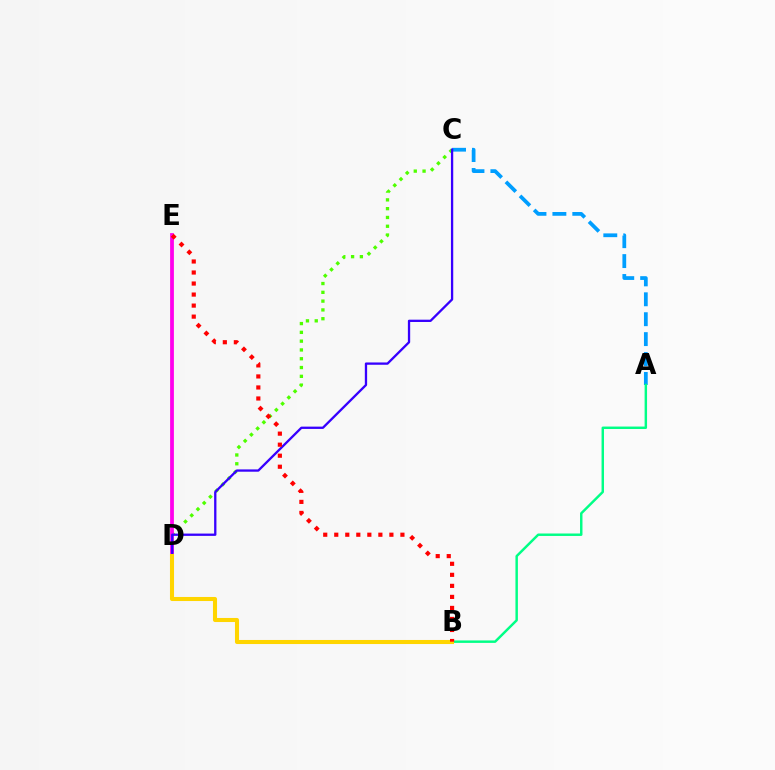{('A', 'C'): [{'color': '#009eff', 'line_style': 'dashed', 'thickness': 2.7}], ('C', 'D'): [{'color': '#4fff00', 'line_style': 'dotted', 'thickness': 2.39}, {'color': '#3700ff', 'line_style': 'solid', 'thickness': 1.66}], ('D', 'E'): [{'color': '#ff00ed', 'line_style': 'solid', 'thickness': 2.72}], ('A', 'B'): [{'color': '#00ff86', 'line_style': 'solid', 'thickness': 1.77}], ('B', 'D'): [{'color': '#ffd500', 'line_style': 'solid', 'thickness': 2.92}], ('B', 'E'): [{'color': '#ff0000', 'line_style': 'dotted', 'thickness': 3.0}]}